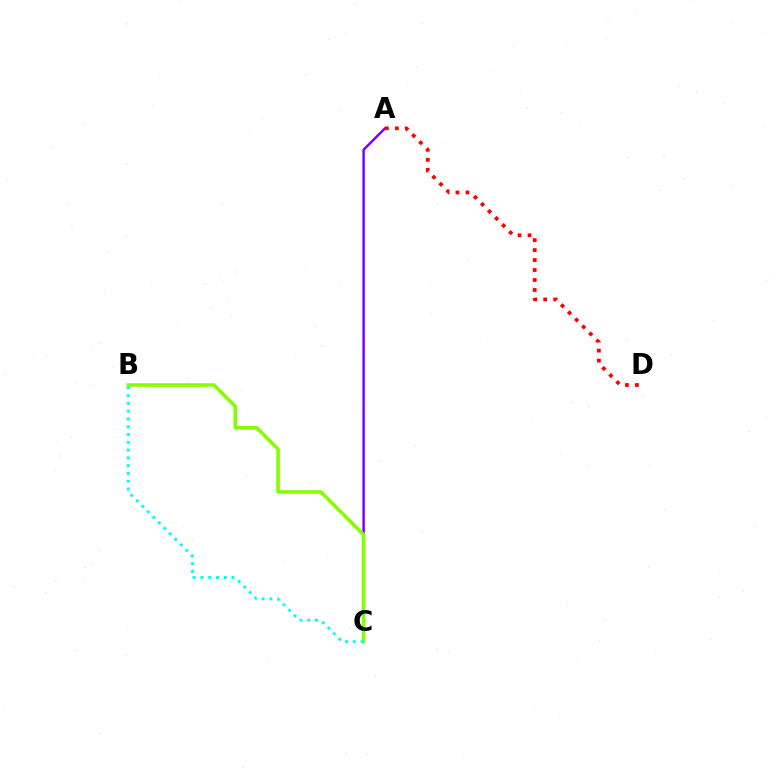{('A', 'C'): [{'color': '#7200ff', 'line_style': 'solid', 'thickness': 1.75}], ('A', 'D'): [{'color': '#ff0000', 'line_style': 'dotted', 'thickness': 2.71}], ('B', 'C'): [{'color': '#84ff00', 'line_style': 'solid', 'thickness': 2.58}, {'color': '#00fff6', 'line_style': 'dotted', 'thickness': 2.11}]}